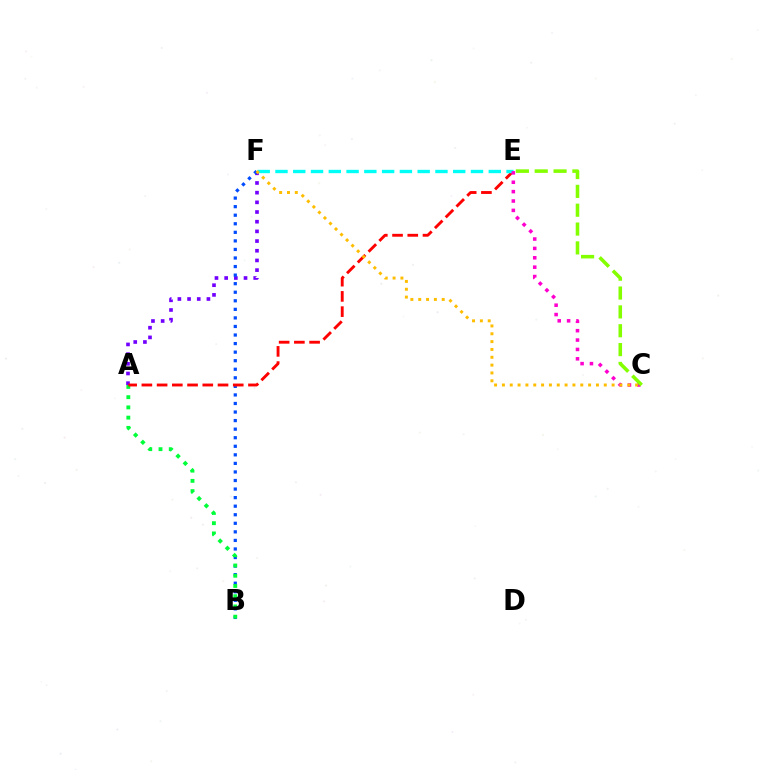{('A', 'F'): [{'color': '#7200ff', 'line_style': 'dotted', 'thickness': 2.63}], ('B', 'F'): [{'color': '#004bff', 'line_style': 'dotted', 'thickness': 2.33}], ('A', 'B'): [{'color': '#00ff39', 'line_style': 'dotted', 'thickness': 2.78}], ('A', 'E'): [{'color': '#ff0000', 'line_style': 'dashed', 'thickness': 2.07}], ('E', 'F'): [{'color': '#00fff6', 'line_style': 'dashed', 'thickness': 2.41}], ('C', 'E'): [{'color': '#ff00cf', 'line_style': 'dotted', 'thickness': 2.55}, {'color': '#84ff00', 'line_style': 'dashed', 'thickness': 2.56}], ('C', 'F'): [{'color': '#ffbd00', 'line_style': 'dotted', 'thickness': 2.13}]}